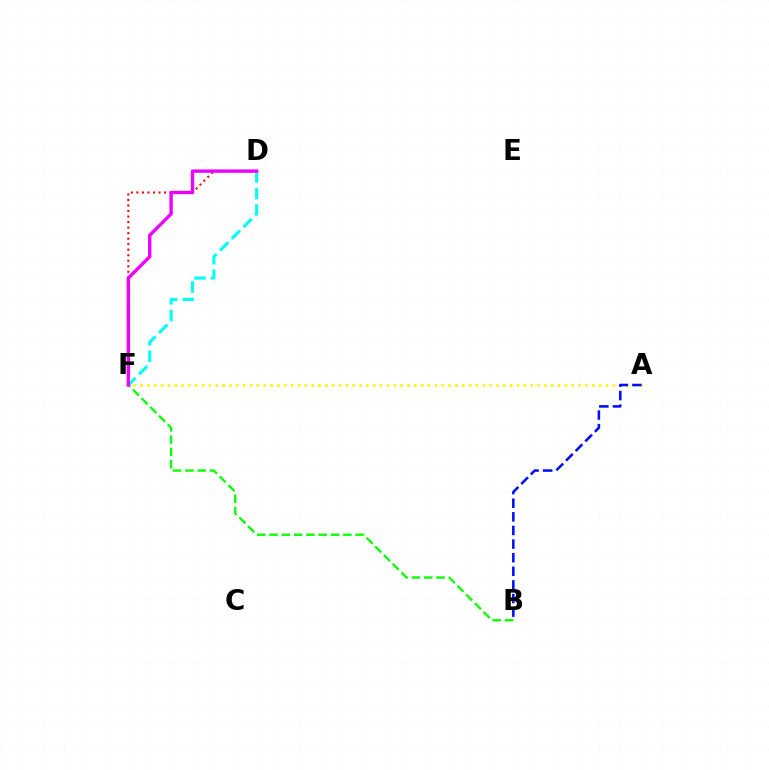{('B', 'F'): [{'color': '#08ff00', 'line_style': 'dashed', 'thickness': 1.67}], ('D', 'F'): [{'color': '#ff0000', 'line_style': 'dotted', 'thickness': 1.5}, {'color': '#00fff6', 'line_style': 'dashed', 'thickness': 2.25}, {'color': '#ee00ff', 'line_style': 'solid', 'thickness': 2.43}], ('A', 'F'): [{'color': '#fcf500', 'line_style': 'dotted', 'thickness': 1.86}], ('A', 'B'): [{'color': '#0010ff', 'line_style': 'dashed', 'thickness': 1.85}]}